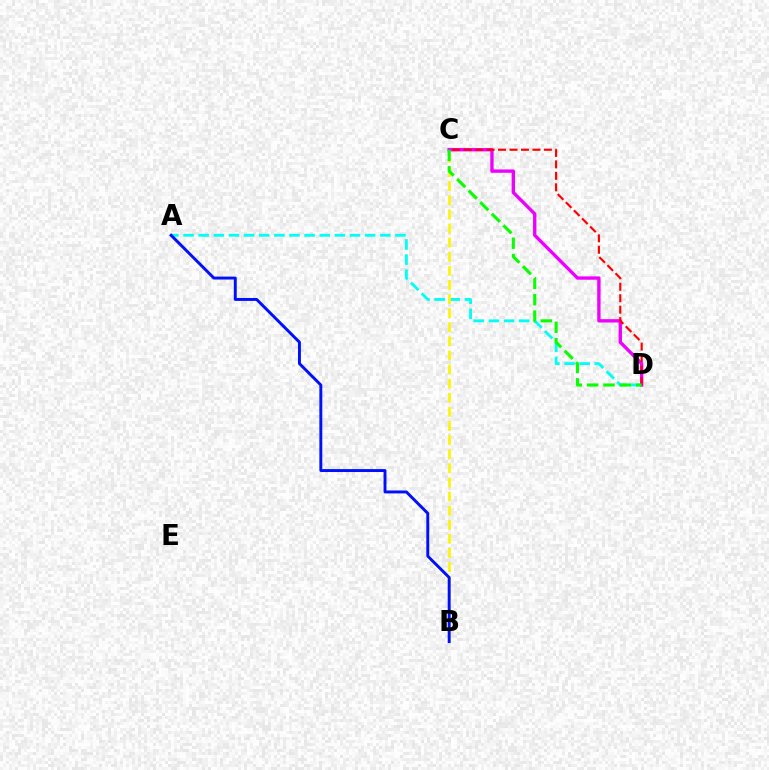{('A', 'D'): [{'color': '#00fff6', 'line_style': 'dashed', 'thickness': 2.06}], ('C', 'D'): [{'color': '#ee00ff', 'line_style': 'solid', 'thickness': 2.42}, {'color': '#ff0000', 'line_style': 'dashed', 'thickness': 1.56}, {'color': '#08ff00', 'line_style': 'dashed', 'thickness': 2.22}], ('B', 'C'): [{'color': '#fcf500', 'line_style': 'dashed', 'thickness': 1.92}], ('A', 'B'): [{'color': '#0010ff', 'line_style': 'solid', 'thickness': 2.11}]}